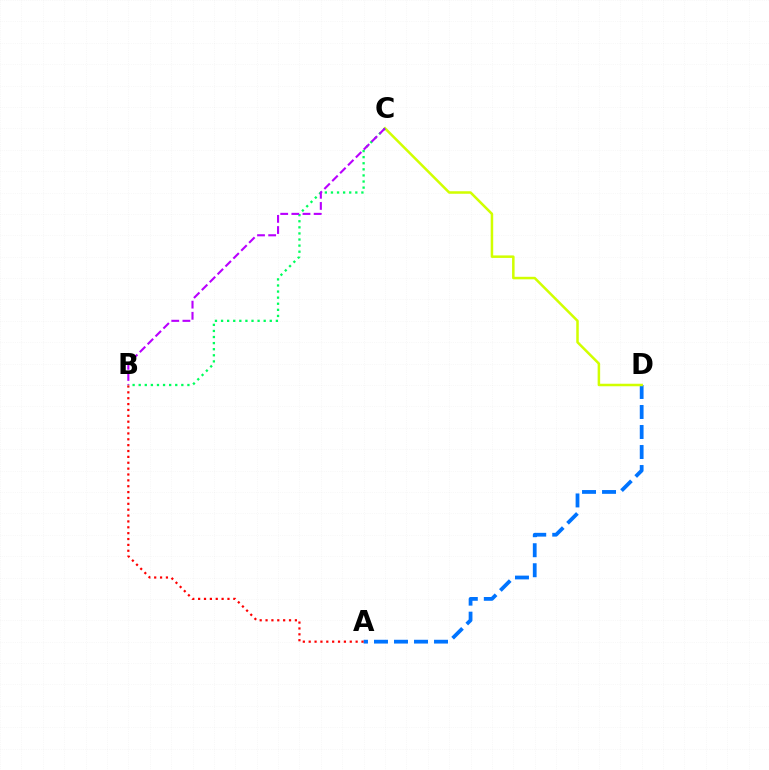{('A', 'D'): [{'color': '#0074ff', 'line_style': 'dashed', 'thickness': 2.72}], ('A', 'B'): [{'color': '#ff0000', 'line_style': 'dotted', 'thickness': 1.59}], ('C', 'D'): [{'color': '#d1ff00', 'line_style': 'solid', 'thickness': 1.81}], ('B', 'C'): [{'color': '#00ff5c', 'line_style': 'dotted', 'thickness': 1.65}, {'color': '#b900ff', 'line_style': 'dashed', 'thickness': 1.51}]}